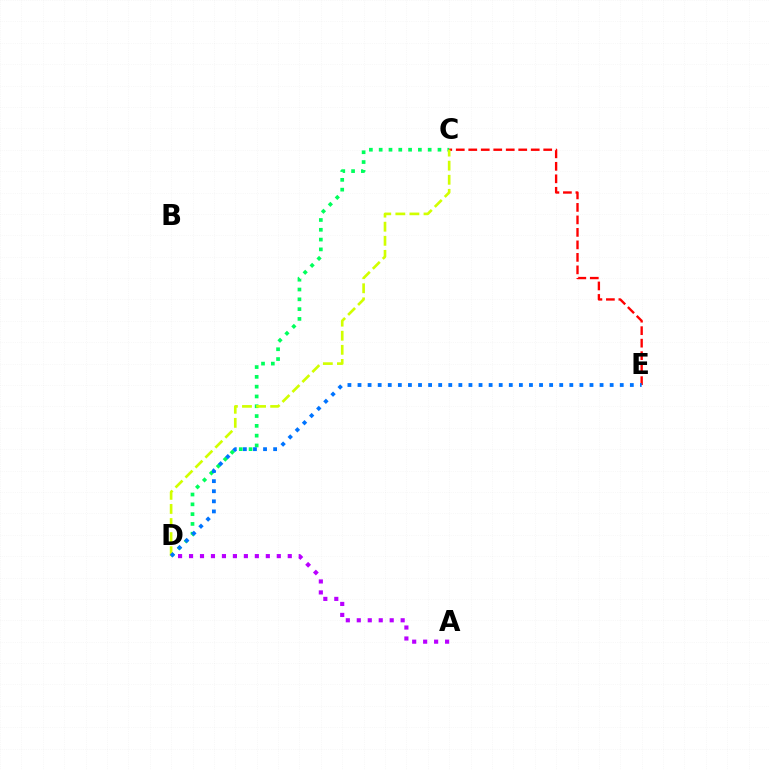{('A', 'D'): [{'color': '#b900ff', 'line_style': 'dotted', 'thickness': 2.98}], ('C', 'D'): [{'color': '#00ff5c', 'line_style': 'dotted', 'thickness': 2.66}, {'color': '#d1ff00', 'line_style': 'dashed', 'thickness': 1.91}], ('C', 'E'): [{'color': '#ff0000', 'line_style': 'dashed', 'thickness': 1.7}], ('D', 'E'): [{'color': '#0074ff', 'line_style': 'dotted', 'thickness': 2.74}]}